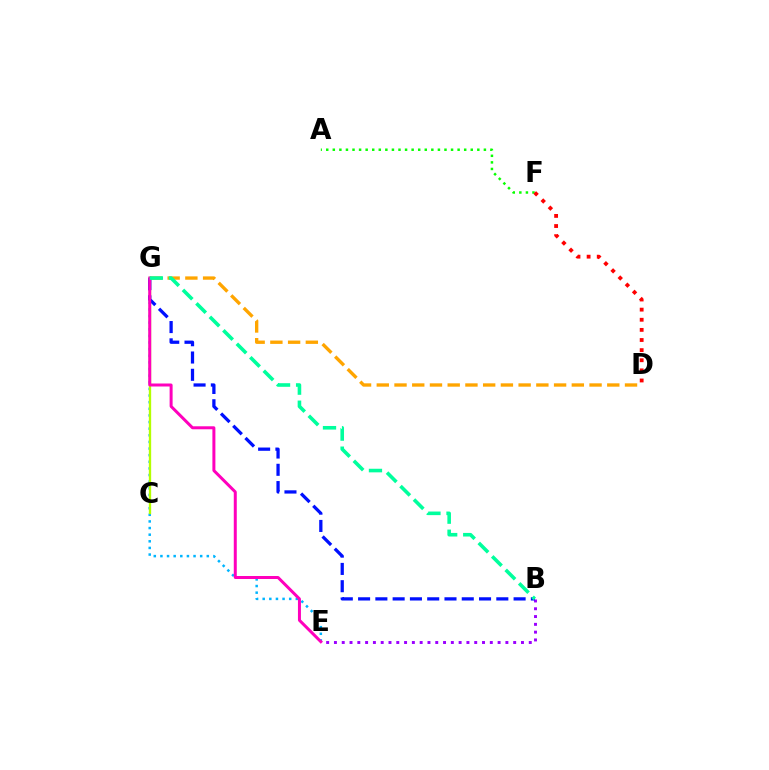{('D', 'G'): [{'color': '#ffa500', 'line_style': 'dashed', 'thickness': 2.41}], ('E', 'G'): [{'color': '#00b5ff', 'line_style': 'dotted', 'thickness': 1.8}, {'color': '#ff00bd', 'line_style': 'solid', 'thickness': 2.15}], ('A', 'F'): [{'color': '#08ff00', 'line_style': 'dotted', 'thickness': 1.78}], ('C', 'G'): [{'color': '#b3ff00', 'line_style': 'solid', 'thickness': 1.68}], ('D', 'F'): [{'color': '#ff0000', 'line_style': 'dotted', 'thickness': 2.75}], ('B', 'E'): [{'color': '#9b00ff', 'line_style': 'dotted', 'thickness': 2.12}], ('B', 'G'): [{'color': '#0010ff', 'line_style': 'dashed', 'thickness': 2.35}, {'color': '#00ff9d', 'line_style': 'dashed', 'thickness': 2.59}]}